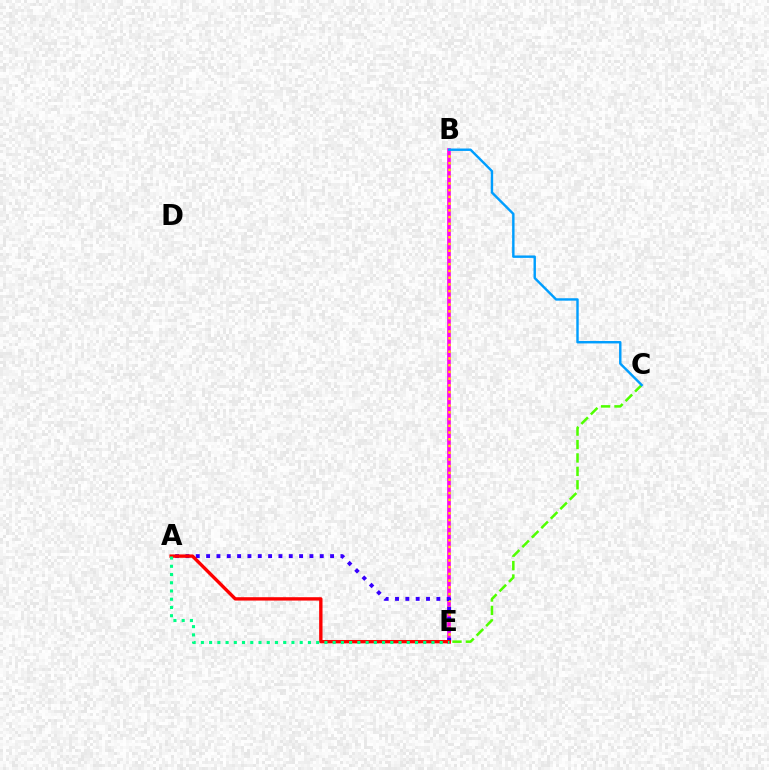{('B', 'E'): [{'color': '#ff00ed', 'line_style': 'solid', 'thickness': 2.62}, {'color': '#ffd500', 'line_style': 'dotted', 'thickness': 1.83}], ('C', 'E'): [{'color': '#4fff00', 'line_style': 'dashed', 'thickness': 1.82}], ('A', 'E'): [{'color': '#3700ff', 'line_style': 'dotted', 'thickness': 2.81}, {'color': '#ff0000', 'line_style': 'solid', 'thickness': 2.42}, {'color': '#00ff86', 'line_style': 'dotted', 'thickness': 2.24}], ('B', 'C'): [{'color': '#009eff', 'line_style': 'solid', 'thickness': 1.74}]}